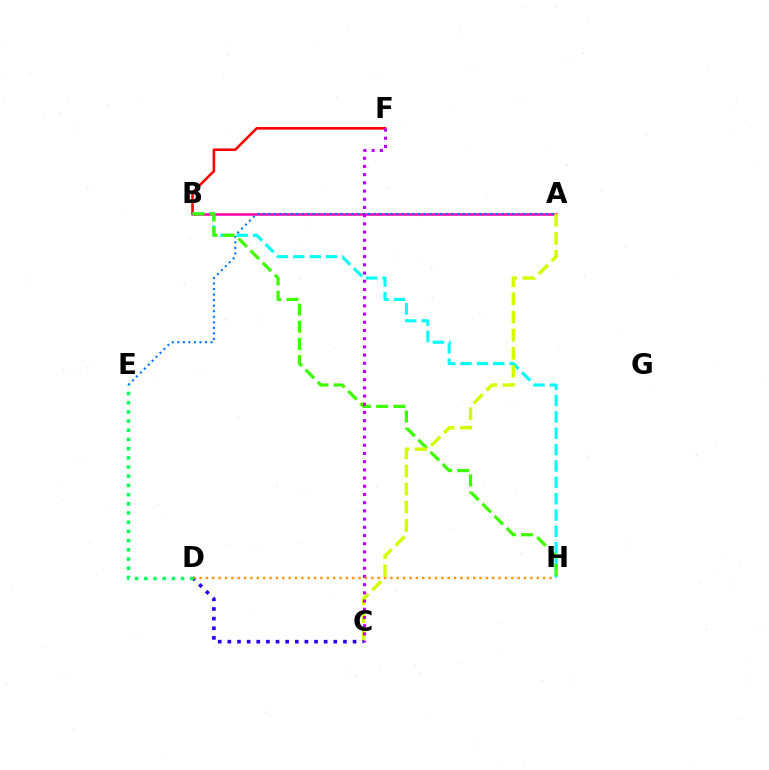{('B', 'F'): [{'color': '#ff0000', 'line_style': 'solid', 'thickness': 1.86}], ('B', 'H'): [{'color': '#00fff6', 'line_style': 'dashed', 'thickness': 2.22}, {'color': '#3dff00', 'line_style': 'dashed', 'thickness': 2.33}], ('A', 'B'): [{'color': '#ff00ac', 'line_style': 'solid', 'thickness': 1.83}], ('A', 'E'): [{'color': '#0074ff', 'line_style': 'dotted', 'thickness': 1.51}], ('A', 'C'): [{'color': '#d1ff00', 'line_style': 'dashed', 'thickness': 2.46}], ('C', 'F'): [{'color': '#b900ff', 'line_style': 'dotted', 'thickness': 2.23}], ('C', 'D'): [{'color': '#2500ff', 'line_style': 'dotted', 'thickness': 2.62}], ('D', 'H'): [{'color': '#ff9400', 'line_style': 'dotted', 'thickness': 1.73}], ('D', 'E'): [{'color': '#00ff5c', 'line_style': 'dotted', 'thickness': 2.5}]}